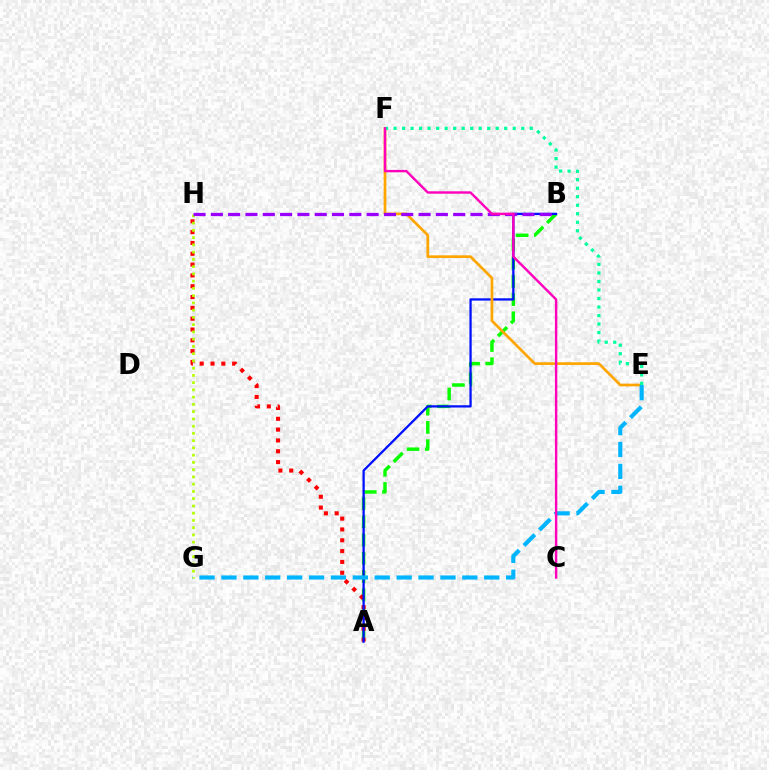{('A', 'B'): [{'color': '#08ff00', 'line_style': 'dashed', 'thickness': 2.48}, {'color': '#0010ff', 'line_style': 'solid', 'thickness': 1.64}], ('A', 'H'): [{'color': '#ff0000', 'line_style': 'dotted', 'thickness': 2.94}], ('E', 'F'): [{'color': '#ffa500', 'line_style': 'solid', 'thickness': 1.94}, {'color': '#00ff9d', 'line_style': 'dotted', 'thickness': 2.31}], ('G', 'H'): [{'color': '#b3ff00', 'line_style': 'dotted', 'thickness': 1.97}], ('B', 'H'): [{'color': '#9b00ff', 'line_style': 'dashed', 'thickness': 2.35}], ('E', 'G'): [{'color': '#00b5ff', 'line_style': 'dashed', 'thickness': 2.97}], ('C', 'F'): [{'color': '#ff00bd', 'line_style': 'solid', 'thickness': 1.73}]}